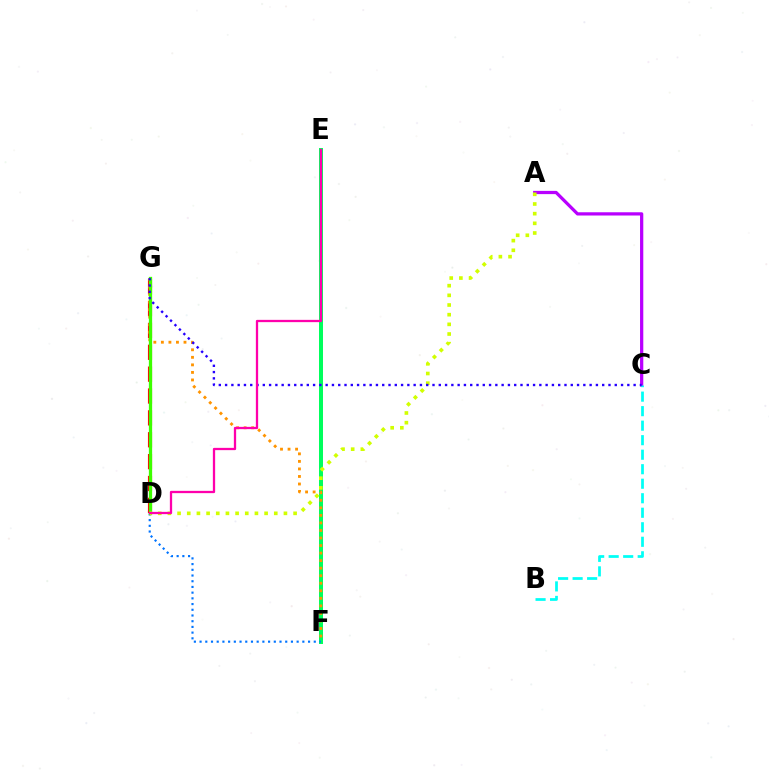{('D', 'G'): [{'color': '#ff0000', 'line_style': 'dashed', 'thickness': 2.97}, {'color': '#3dff00', 'line_style': 'solid', 'thickness': 2.36}], ('A', 'C'): [{'color': '#b900ff', 'line_style': 'solid', 'thickness': 2.34}], ('E', 'F'): [{'color': '#00ff5c', 'line_style': 'solid', 'thickness': 2.88}], ('B', 'C'): [{'color': '#00fff6', 'line_style': 'dashed', 'thickness': 1.97}], ('D', 'F'): [{'color': '#0074ff', 'line_style': 'dotted', 'thickness': 1.55}], ('F', 'G'): [{'color': '#ff9400', 'line_style': 'dotted', 'thickness': 2.05}], ('A', 'D'): [{'color': '#d1ff00', 'line_style': 'dotted', 'thickness': 2.63}], ('C', 'G'): [{'color': '#2500ff', 'line_style': 'dotted', 'thickness': 1.71}], ('D', 'E'): [{'color': '#ff00ac', 'line_style': 'solid', 'thickness': 1.64}]}